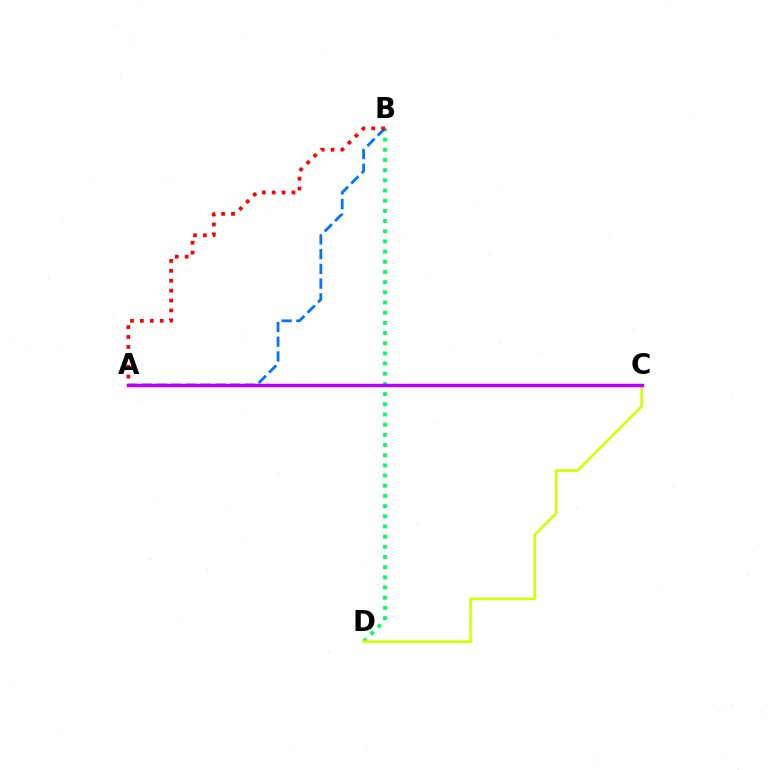{('B', 'D'): [{'color': '#00ff5c', 'line_style': 'dotted', 'thickness': 2.77}], ('C', 'D'): [{'color': '#d1ff00', 'line_style': 'solid', 'thickness': 1.86}], ('A', 'B'): [{'color': '#0074ff', 'line_style': 'dashed', 'thickness': 2.0}, {'color': '#ff0000', 'line_style': 'dotted', 'thickness': 2.69}], ('A', 'C'): [{'color': '#b900ff', 'line_style': 'solid', 'thickness': 2.48}]}